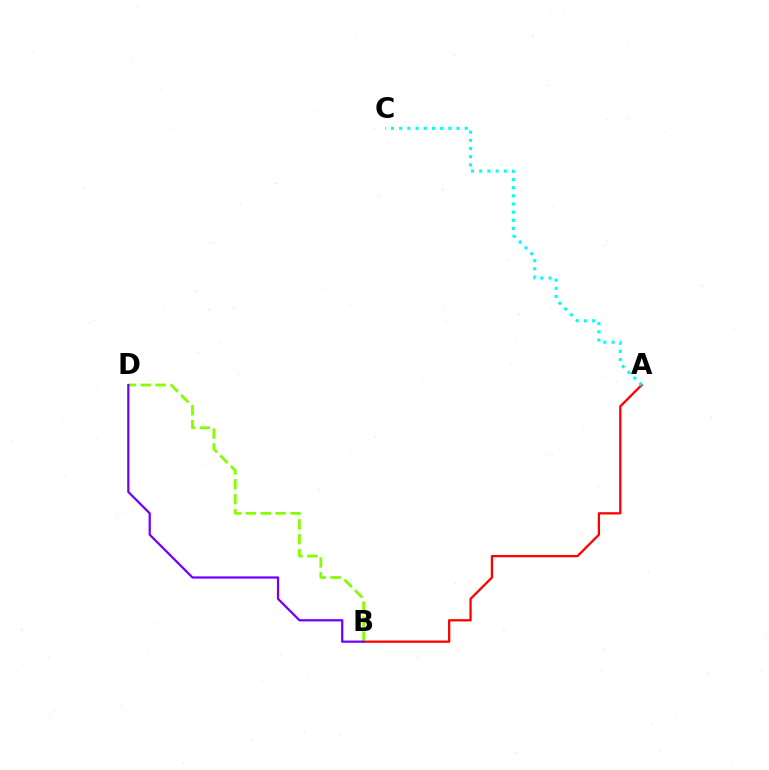{('A', 'B'): [{'color': '#ff0000', 'line_style': 'solid', 'thickness': 1.64}], ('B', 'D'): [{'color': '#84ff00', 'line_style': 'dashed', 'thickness': 2.02}, {'color': '#7200ff', 'line_style': 'solid', 'thickness': 1.62}], ('A', 'C'): [{'color': '#00fff6', 'line_style': 'dotted', 'thickness': 2.22}]}